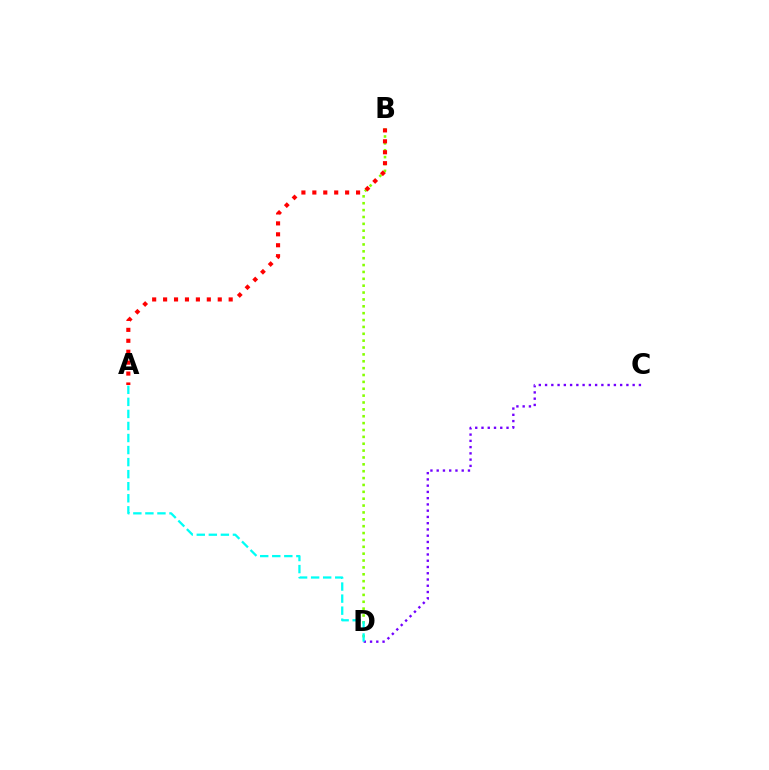{('C', 'D'): [{'color': '#7200ff', 'line_style': 'dotted', 'thickness': 1.7}], ('B', 'D'): [{'color': '#84ff00', 'line_style': 'dotted', 'thickness': 1.87}], ('A', 'B'): [{'color': '#ff0000', 'line_style': 'dotted', 'thickness': 2.97}], ('A', 'D'): [{'color': '#00fff6', 'line_style': 'dashed', 'thickness': 1.64}]}